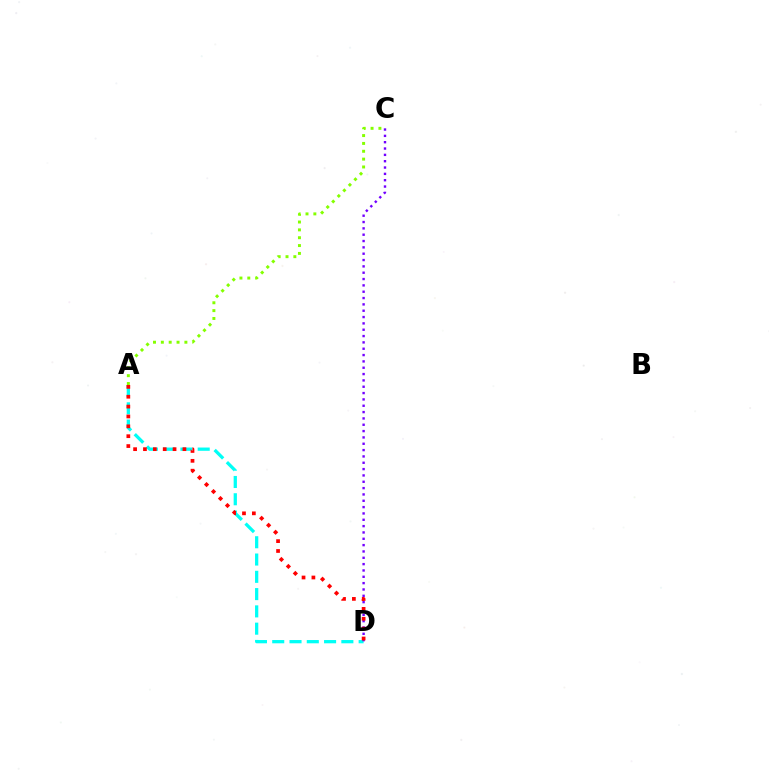{('A', 'D'): [{'color': '#00fff6', 'line_style': 'dashed', 'thickness': 2.35}, {'color': '#ff0000', 'line_style': 'dotted', 'thickness': 2.68}], ('C', 'D'): [{'color': '#7200ff', 'line_style': 'dotted', 'thickness': 1.72}], ('A', 'C'): [{'color': '#84ff00', 'line_style': 'dotted', 'thickness': 2.13}]}